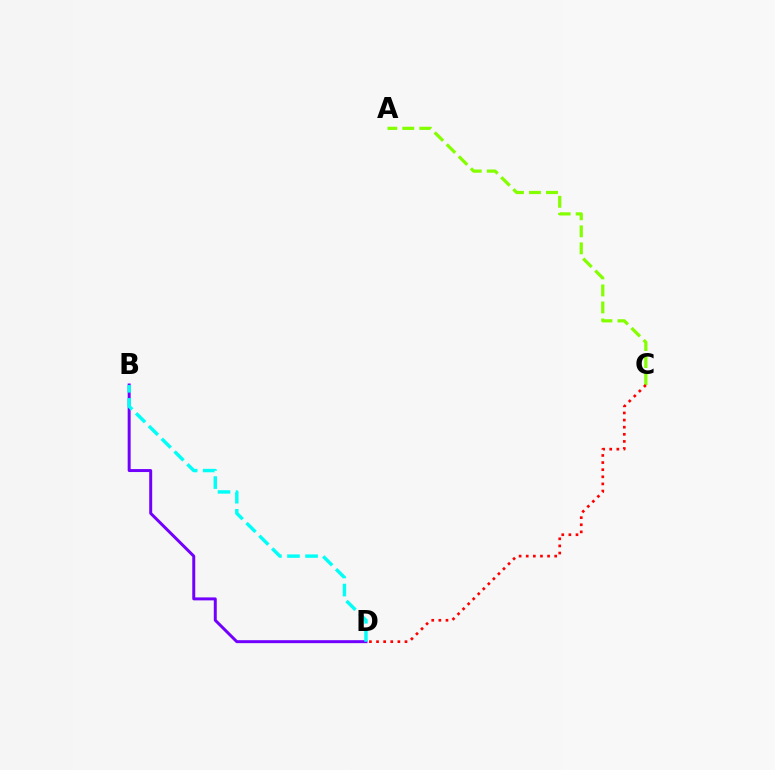{('B', 'D'): [{'color': '#7200ff', 'line_style': 'solid', 'thickness': 2.14}, {'color': '#00fff6', 'line_style': 'dashed', 'thickness': 2.46}], ('A', 'C'): [{'color': '#84ff00', 'line_style': 'dashed', 'thickness': 2.31}], ('C', 'D'): [{'color': '#ff0000', 'line_style': 'dotted', 'thickness': 1.93}]}